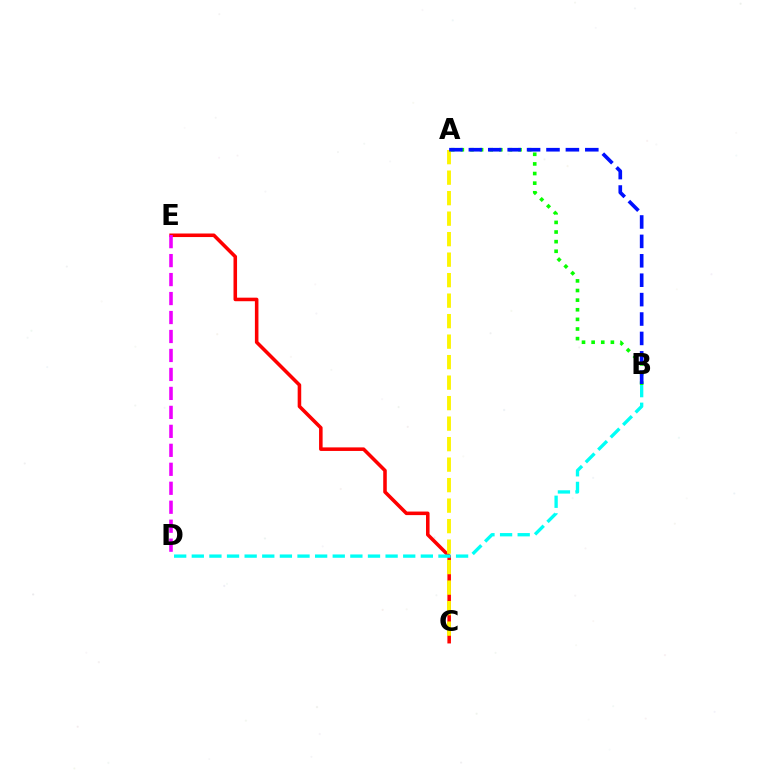{('A', 'B'): [{'color': '#08ff00', 'line_style': 'dotted', 'thickness': 2.61}, {'color': '#0010ff', 'line_style': 'dashed', 'thickness': 2.64}], ('C', 'E'): [{'color': '#ff0000', 'line_style': 'solid', 'thickness': 2.56}], ('A', 'C'): [{'color': '#fcf500', 'line_style': 'dashed', 'thickness': 2.78}], ('B', 'D'): [{'color': '#00fff6', 'line_style': 'dashed', 'thickness': 2.39}], ('D', 'E'): [{'color': '#ee00ff', 'line_style': 'dashed', 'thickness': 2.58}]}